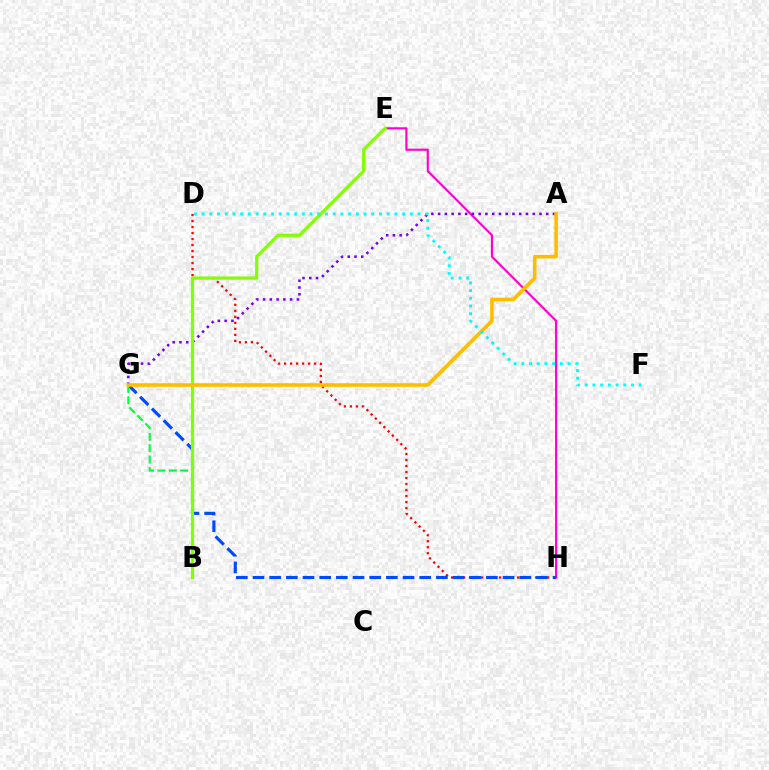{('E', 'H'): [{'color': '#ff00cf', 'line_style': 'solid', 'thickness': 1.54}], ('D', 'H'): [{'color': '#ff0000', 'line_style': 'dotted', 'thickness': 1.63}], ('A', 'G'): [{'color': '#7200ff', 'line_style': 'dotted', 'thickness': 1.84}, {'color': '#ffbd00', 'line_style': 'solid', 'thickness': 2.58}], ('G', 'H'): [{'color': '#004bff', 'line_style': 'dashed', 'thickness': 2.26}], ('B', 'G'): [{'color': '#00ff39', 'line_style': 'dashed', 'thickness': 1.54}], ('B', 'E'): [{'color': '#84ff00', 'line_style': 'solid', 'thickness': 2.29}], ('D', 'F'): [{'color': '#00fff6', 'line_style': 'dotted', 'thickness': 2.1}]}